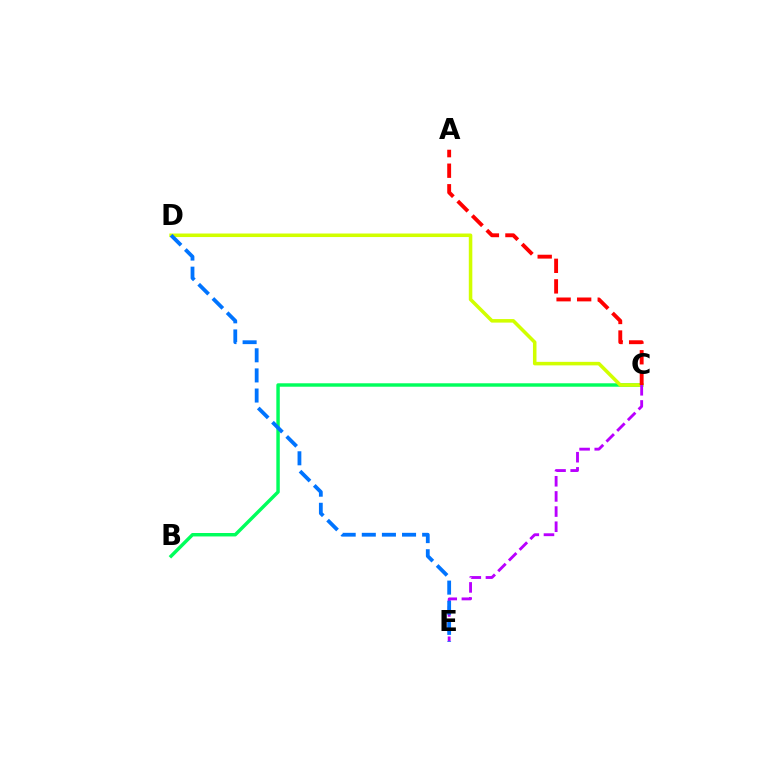{('B', 'C'): [{'color': '#00ff5c', 'line_style': 'solid', 'thickness': 2.47}], ('C', 'D'): [{'color': '#d1ff00', 'line_style': 'solid', 'thickness': 2.55}], ('C', 'E'): [{'color': '#b900ff', 'line_style': 'dashed', 'thickness': 2.06}], ('A', 'C'): [{'color': '#ff0000', 'line_style': 'dashed', 'thickness': 2.79}], ('D', 'E'): [{'color': '#0074ff', 'line_style': 'dashed', 'thickness': 2.73}]}